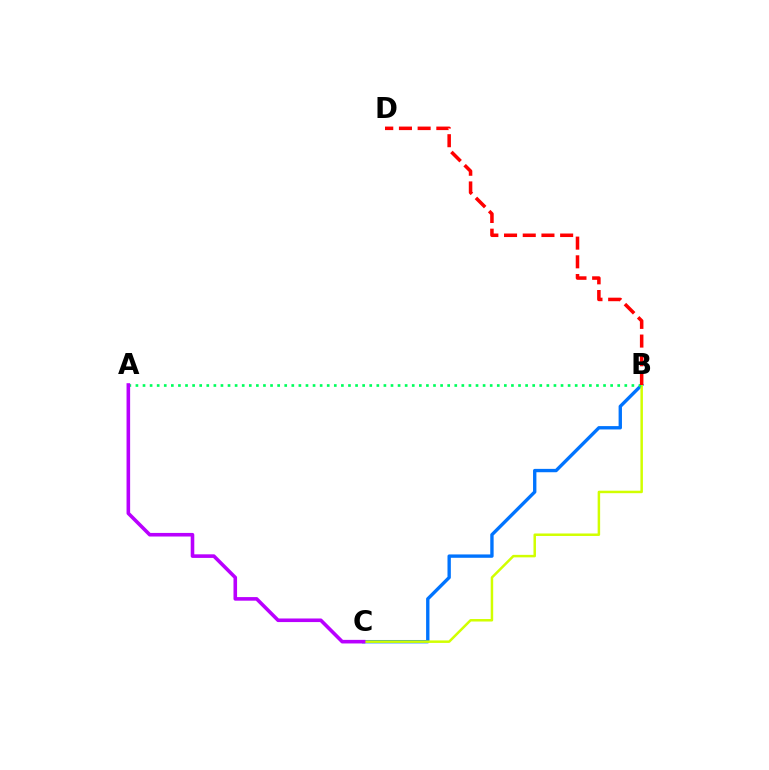{('B', 'C'): [{'color': '#0074ff', 'line_style': 'solid', 'thickness': 2.42}, {'color': '#d1ff00', 'line_style': 'solid', 'thickness': 1.79}], ('A', 'B'): [{'color': '#00ff5c', 'line_style': 'dotted', 'thickness': 1.93}], ('B', 'D'): [{'color': '#ff0000', 'line_style': 'dashed', 'thickness': 2.54}], ('A', 'C'): [{'color': '#b900ff', 'line_style': 'solid', 'thickness': 2.58}]}